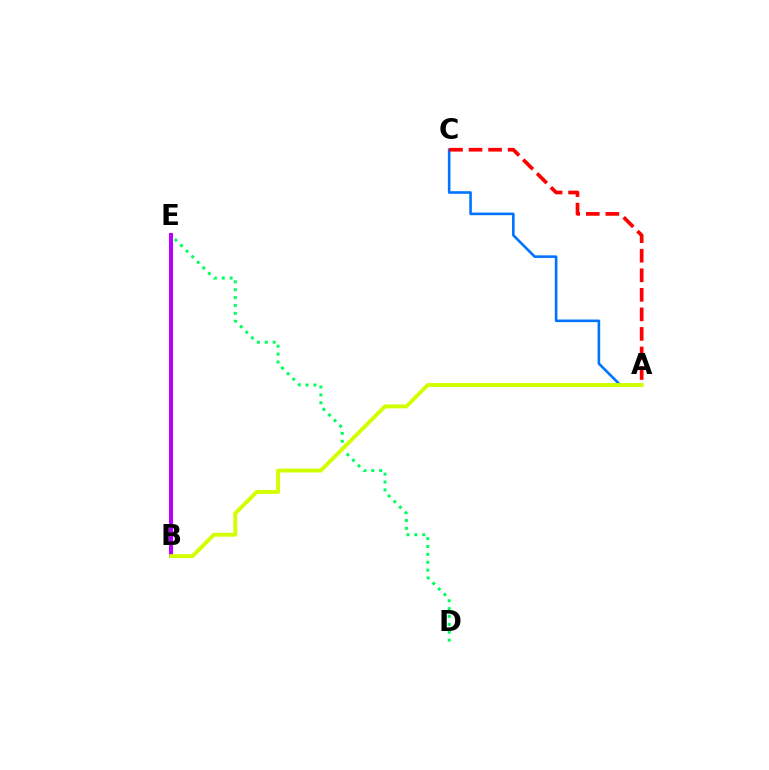{('D', 'E'): [{'color': '#00ff5c', 'line_style': 'dotted', 'thickness': 2.14}], ('A', 'C'): [{'color': '#0074ff', 'line_style': 'solid', 'thickness': 1.88}, {'color': '#ff0000', 'line_style': 'dashed', 'thickness': 2.66}], ('B', 'E'): [{'color': '#b900ff', 'line_style': 'solid', 'thickness': 2.9}], ('A', 'B'): [{'color': '#d1ff00', 'line_style': 'solid', 'thickness': 2.8}]}